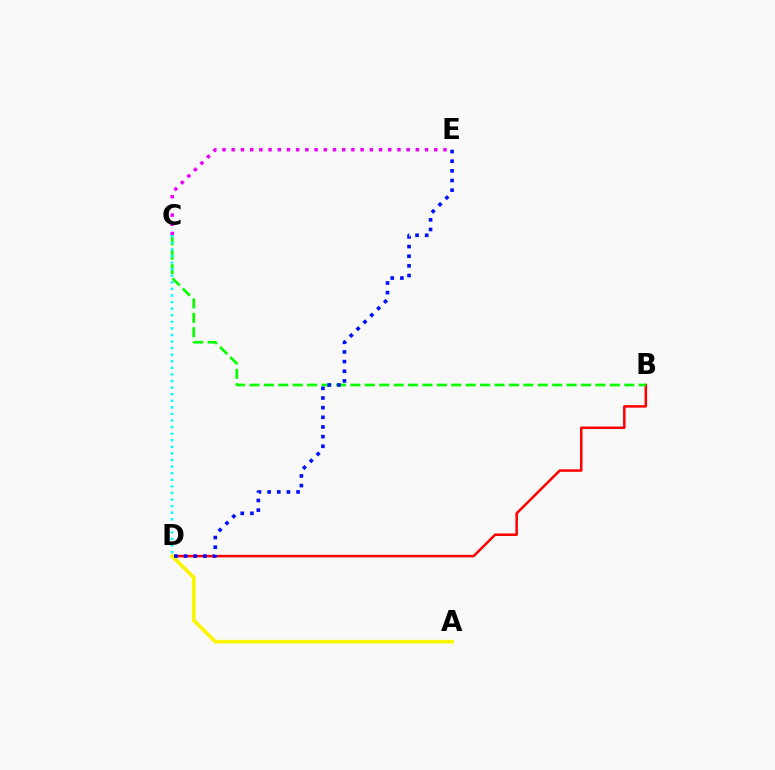{('B', 'D'): [{'color': '#ff0000', 'line_style': 'solid', 'thickness': 1.81}], ('A', 'D'): [{'color': '#fcf500', 'line_style': 'solid', 'thickness': 2.62}], ('C', 'E'): [{'color': '#ee00ff', 'line_style': 'dotted', 'thickness': 2.5}], ('B', 'C'): [{'color': '#08ff00', 'line_style': 'dashed', 'thickness': 1.96}], ('C', 'D'): [{'color': '#00fff6', 'line_style': 'dotted', 'thickness': 1.79}], ('D', 'E'): [{'color': '#0010ff', 'line_style': 'dotted', 'thickness': 2.62}]}